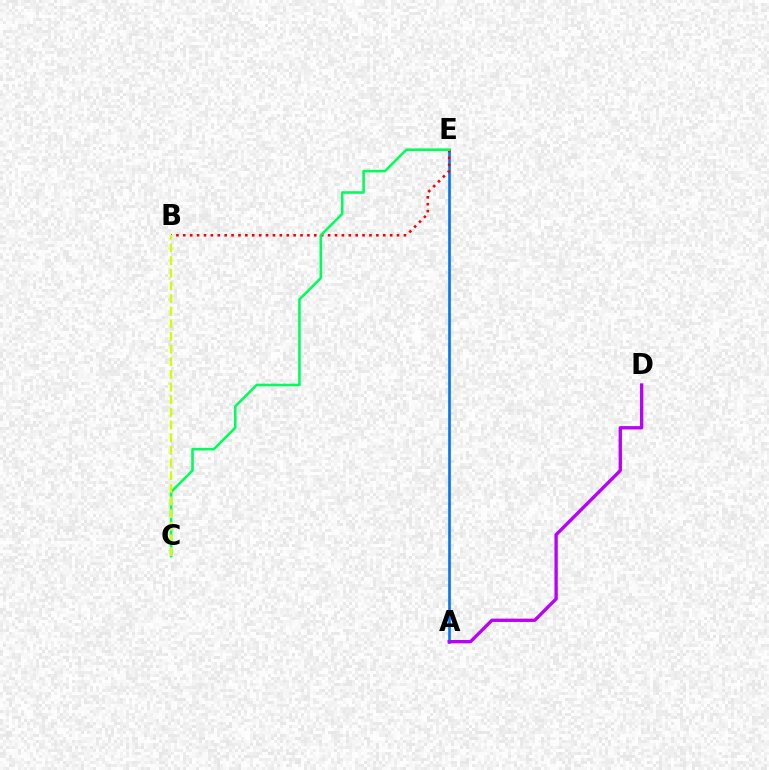{('A', 'E'): [{'color': '#0074ff', 'line_style': 'solid', 'thickness': 1.89}], ('B', 'E'): [{'color': '#ff0000', 'line_style': 'dotted', 'thickness': 1.87}], ('C', 'E'): [{'color': '#00ff5c', 'line_style': 'solid', 'thickness': 1.86}], ('A', 'D'): [{'color': '#b900ff', 'line_style': 'solid', 'thickness': 2.4}], ('B', 'C'): [{'color': '#d1ff00', 'line_style': 'dashed', 'thickness': 1.72}]}